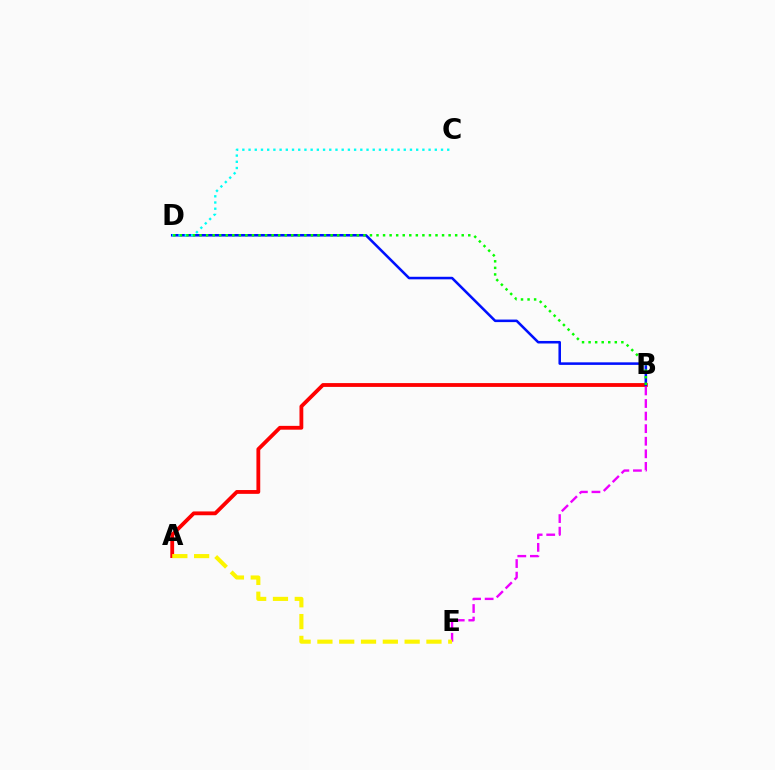{('A', 'B'): [{'color': '#ff0000', 'line_style': 'solid', 'thickness': 2.74}], ('B', 'D'): [{'color': '#0010ff', 'line_style': 'solid', 'thickness': 1.83}, {'color': '#08ff00', 'line_style': 'dotted', 'thickness': 1.78}], ('C', 'D'): [{'color': '#00fff6', 'line_style': 'dotted', 'thickness': 1.69}], ('B', 'E'): [{'color': '#ee00ff', 'line_style': 'dashed', 'thickness': 1.71}], ('A', 'E'): [{'color': '#fcf500', 'line_style': 'dashed', 'thickness': 2.96}]}